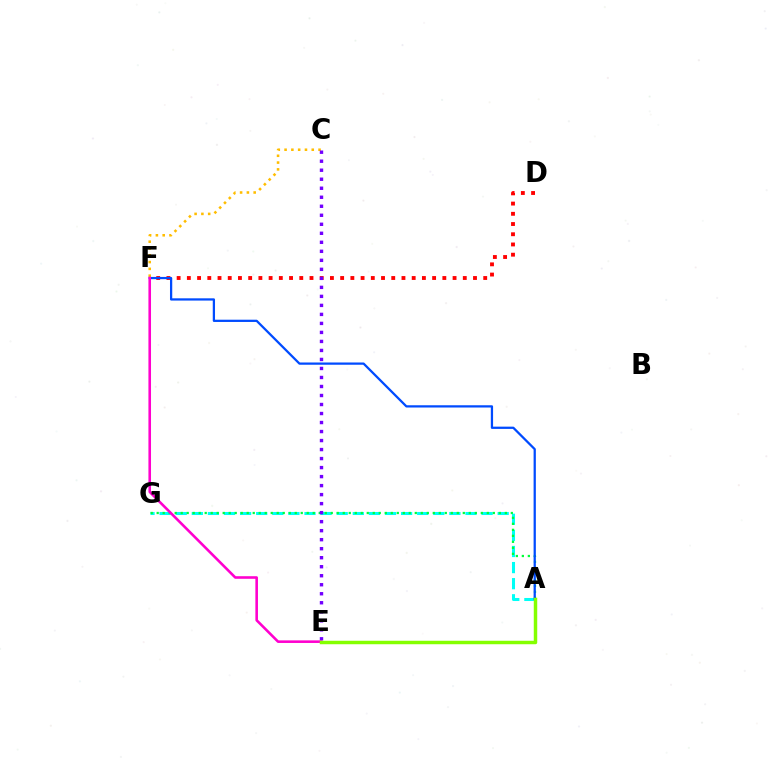{('A', 'G'): [{'color': '#00fff6', 'line_style': 'dashed', 'thickness': 2.19}, {'color': '#00ff39', 'line_style': 'dotted', 'thickness': 1.63}], ('C', 'F'): [{'color': '#ffbd00', 'line_style': 'dotted', 'thickness': 1.85}], ('D', 'F'): [{'color': '#ff0000', 'line_style': 'dotted', 'thickness': 2.78}], ('A', 'F'): [{'color': '#004bff', 'line_style': 'solid', 'thickness': 1.62}], ('C', 'E'): [{'color': '#7200ff', 'line_style': 'dotted', 'thickness': 2.45}], ('E', 'F'): [{'color': '#ff00cf', 'line_style': 'solid', 'thickness': 1.86}], ('A', 'E'): [{'color': '#84ff00', 'line_style': 'solid', 'thickness': 2.5}]}